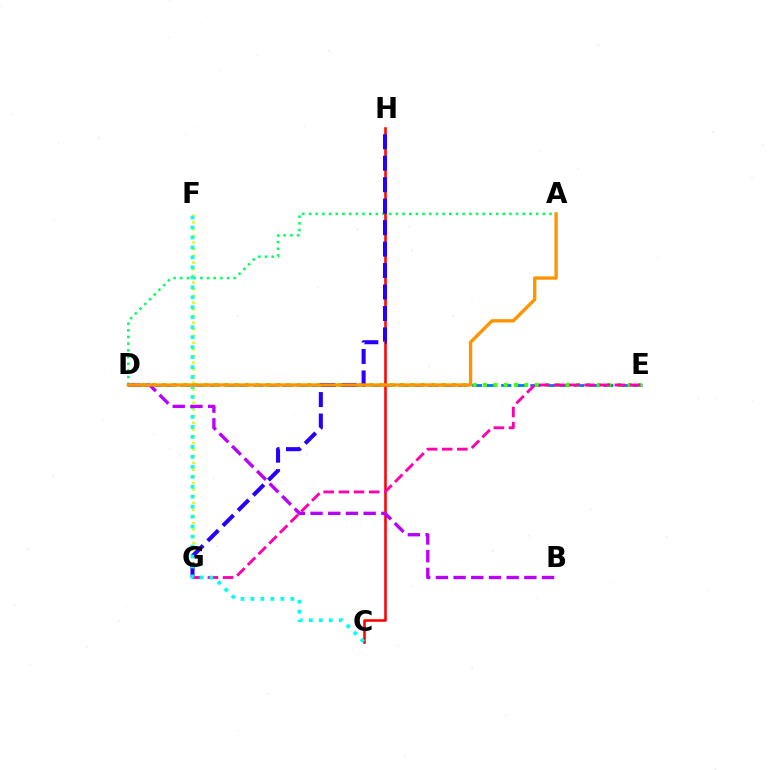{('F', 'G'): [{'color': '#d1ff00', 'line_style': 'dotted', 'thickness': 1.81}], ('D', 'E'): [{'color': '#0074ff', 'line_style': 'dashed', 'thickness': 1.98}, {'color': '#3dff00', 'line_style': 'dotted', 'thickness': 2.81}], ('A', 'D'): [{'color': '#00ff5c', 'line_style': 'dotted', 'thickness': 1.81}, {'color': '#ff9400', 'line_style': 'solid', 'thickness': 2.4}], ('C', 'H'): [{'color': '#ff0000', 'line_style': 'solid', 'thickness': 1.84}], ('G', 'H'): [{'color': '#2500ff', 'line_style': 'dashed', 'thickness': 2.92}], ('E', 'G'): [{'color': '#ff00ac', 'line_style': 'dashed', 'thickness': 2.06}], ('C', 'F'): [{'color': '#00fff6', 'line_style': 'dotted', 'thickness': 2.71}], ('B', 'D'): [{'color': '#b900ff', 'line_style': 'dashed', 'thickness': 2.4}]}